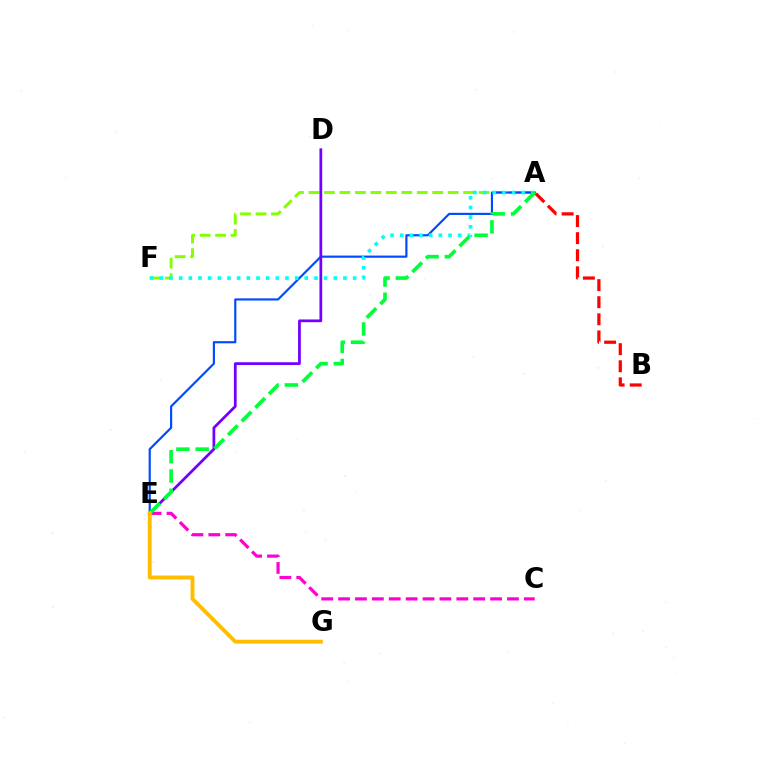{('A', 'F'): [{'color': '#84ff00', 'line_style': 'dashed', 'thickness': 2.1}, {'color': '#00fff6', 'line_style': 'dotted', 'thickness': 2.63}], ('A', 'E'): [{'color': '#004bff', 'line_style': 'solid', 'thickness': 1.56}, {'color': '#00ff39', 'line_style': 'dashed', 'thickness': 2.62}], ('D', 'E'): [{'color': '#7200ff', 'line_style': 'solid', 'thickness': 1.98}], ('C', 'E'): [{'color': '#ff00cf', 'line_style': 'dashed', 'thickness': 2.29}], ('E', 'G'): [{'color': '#ffbd00', 'line_style': 'solid', 'thickness': 2.8}], ('A', 'B'): [{'color': '#ff0000', 'line_style': 'dashed', 'thickness': 2.32}]}